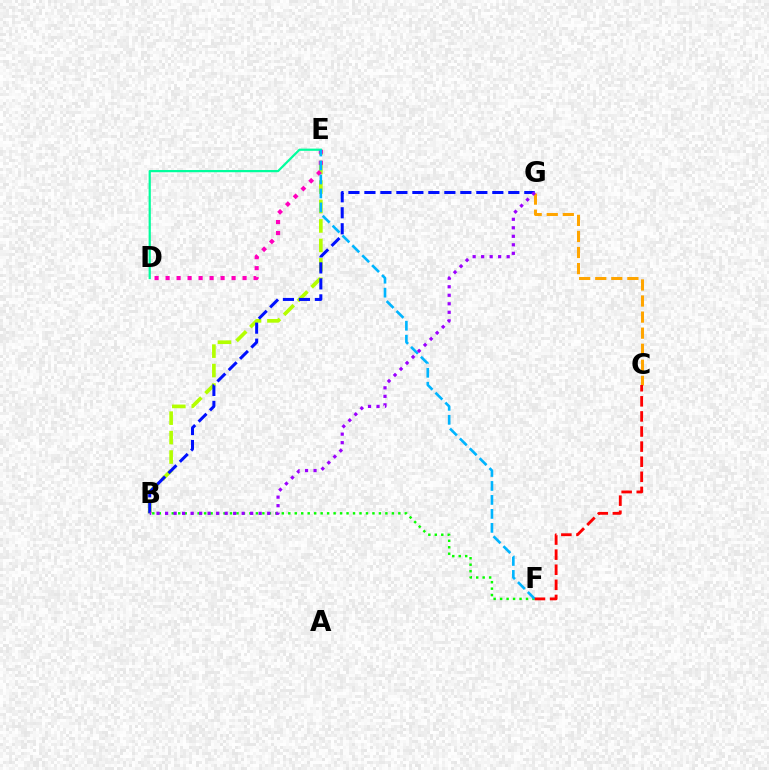{('B', 'E'): [{'color': '#b3ff00', 'line_style': 'dashed', 'thickness': 2.64}], ('D', 'E'): [{'color': '#ff00bd', 'line_style': 'dotted', 'thickness': 2.99}, {'color': '#00ff9d', 'line_style': 'solid', 'thickness': 1.6}], ('C', 'G'): [{'color': '#ffa500', 'line_style': 'dashed', 'thickness': 2.18}], ('B', 'F'): [{'color': '#08ff00', 'line_style': 'dotted', 'thickness': 1.76}], ('B', 'G'): [{'color': '#0010ff', 'line_style': 'dashed', 'thickness': 2.17}, {'color': '#9b00ff', 'line_style': 'dotted', 'thickness': 2.31}], ('E', 'F'): [{'color': '#00b5ff', 'line_style': 'dashed', 'thickness': 1.9}], ('C', 'F'): [{'color': '#ff0000', 'line_style': 'dashed', 'thickness': 2.05}]}